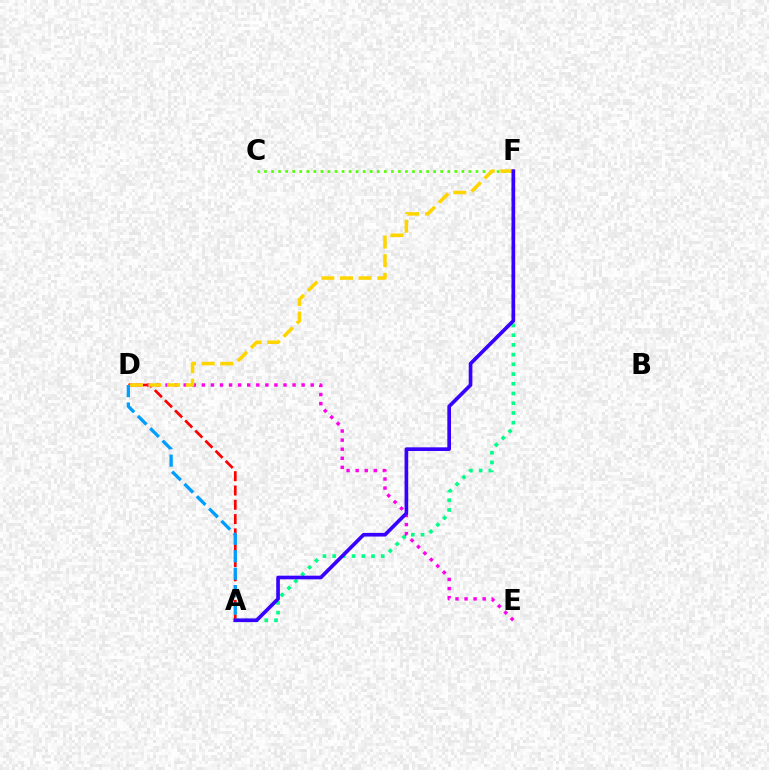{('C', 'F'): [{'color': '#4fff00', 'line_style': 'dotted', 'thickness': 1.92}], ('A', 'D'): [{'color': '#ff0000', 'line_style': 'dashed', 'thickness': 1.94}, {'color': '#009eff', 'line_style': 'dashed', 'thickness': 2.37}], ('A', 'F'): [{'color': '#00ff86', 'line_style': 'dotted', 'thickness': 2.64}, {'color': '#3700ff', 'line_style': 'solid', 'thickness': 2.63}], ('D', 'E'): [{'color': '#ff00ed', 'line_style': 'dotted', 'thickness': 2.47}], ('D', 'F'): [{'color': '#ffd500', 'line_style': 'dashed', 'thickness': 2.53}]}